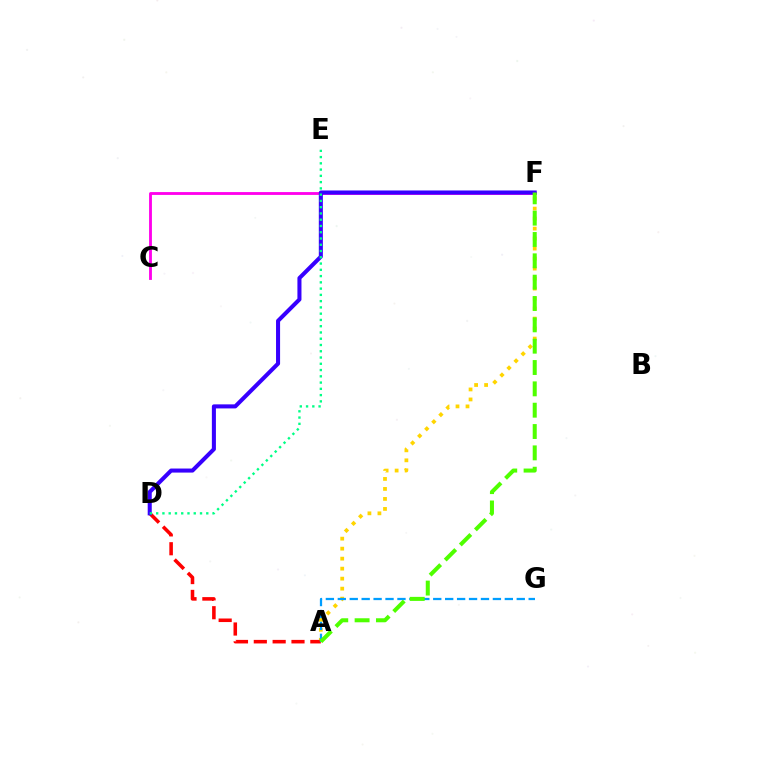{('C', 'F'): [{'color': '#ff00ed', 'line_style': 'solid', 'thickness': 2.05}], ('A', 'F'): [{'color': '#ffd500', 'line_style': 'dotted', 'thickness': 2.72}, {'color': '#4fff00', 'line_style': 'dashed', 'thickness': 2.9}], ('A', 'D'): [{'color': '#ff0000', 'line_style': 'dashed', 'thickness': 2.56}], ('D', 'F'): [{'color': '#3700ff', 'line_style': 'solid', 'thickness': 2.92}], ('D', 'E'): [{'color': '#00ff86', 'line_style': 'dotted', 'thickness': 1.7}], ('A', 'G'): [{'color': '#009eff', 'line_style': 'dashed', 'thickness': 1.62}]}